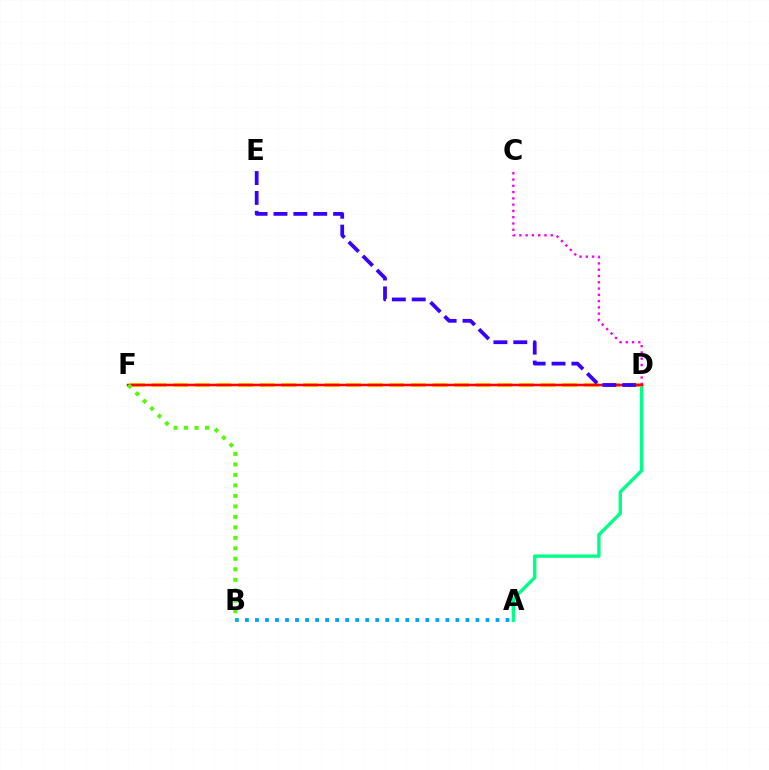{('A', 'B'): [{'color': '#009eff', 'line_style': 'dotted', 'thickness': 2.72}], ('A', 'D'): [{'color': '#00ff86', 'line_style': 'solid', 'thickness': 2.43}], ('D', 'F'): [{'color': '#ffd500', 'line_style': 'dashed', 'thickness': 2.94}, {'color': '#ff0000', 'line_style': 'solid', 'thickness': 1.8}], ('C', 'D'): [{'color': '#ff00ed', 'line_style': 'dotted', 'thickness': 1.71}], ('D', 'E'): [{'color': '#3700ff', 'line_style': 'dashed', 'thickness': 2.7}], ('B', 'F'): [{'color': '#4fff00', 'line_style': 'dotted', 'thickness': 2.85}]}